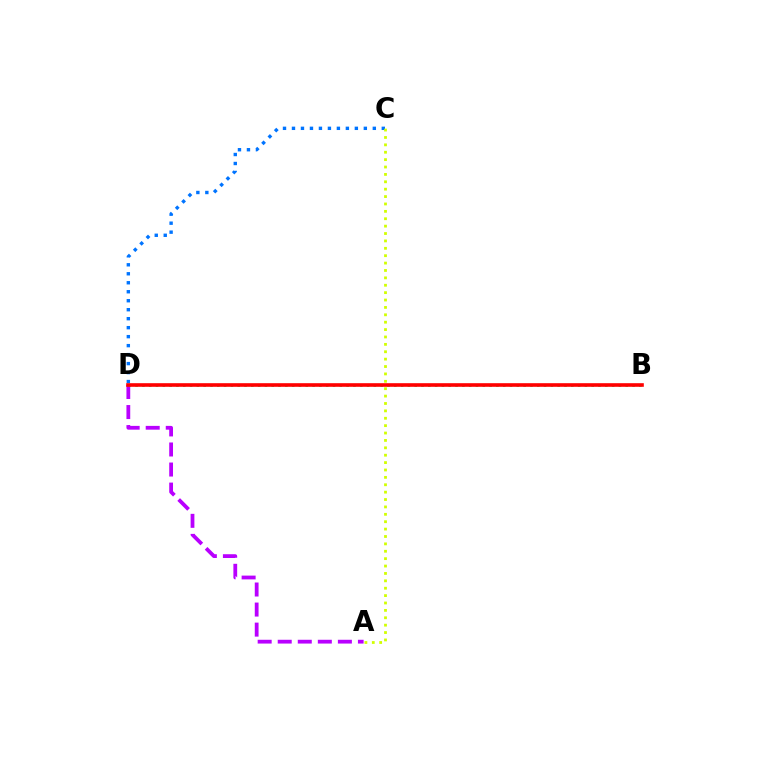{('C', 'D'): [{'color': '#0074ff', 'line_style': 'dotted', 'thickness': 2.44}], ('A', 'D'): [{'color': '#b900ff', 'line_style': 'dashed', 'thickness': 2.72}], ('A', 'C'): [{'color': '#d1ff00', 'line_style': 'dotted', 'thickness': 2.01}], ('B', 'D'): [{'color': '#00ff5c', 'line_style': 'dotted', 'thickness': 1.85}, {'color': '#ff0000', 'line_style': 'solid', 'thickness': 2.6}]}